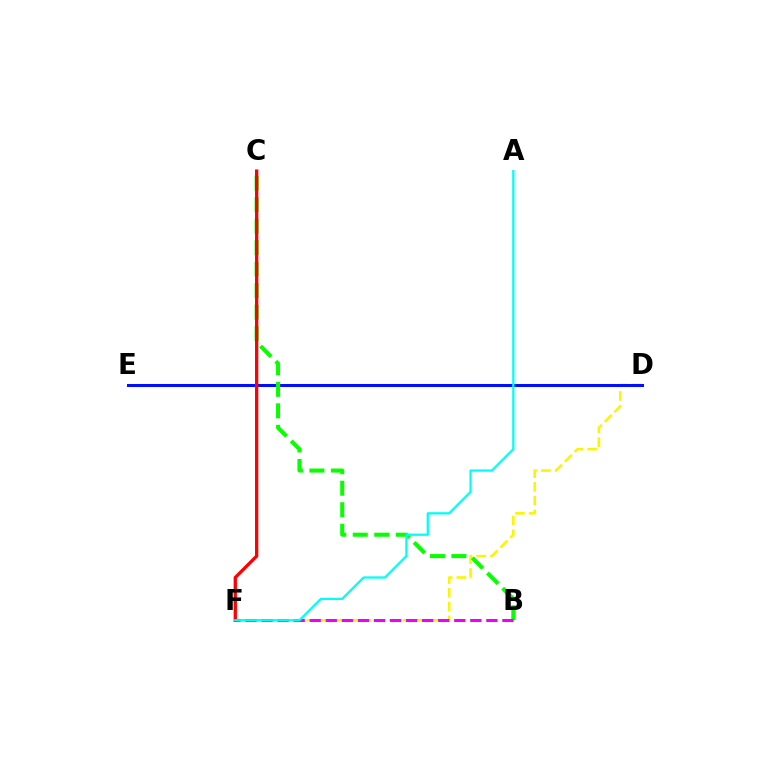{('D', 'F'): [{'color': '#fcf500', 'line_style': 'dashed', 'thickness': 1.87}], ('D', 'E'): [{'color': '#0010ff', 'line_style': 'solid', 'thickness': 2.18}], ('B', 'C'): [{'color': '#08ff00', 'line_style': 'dashed', 'thickness': 2.92}], ('B', 'F'): [{'color': '#ee00ff', 'line_style': 'dashed', 'thickness': 2.18}], ('C', 'F'): [{'color': '#ff0000', 'line_style': 'solid', 'thickness': 2.37}], ('A', 'F'): [{'color': '#00fff6', 'line_style': 'solid', 'thickness': 1.63}]}